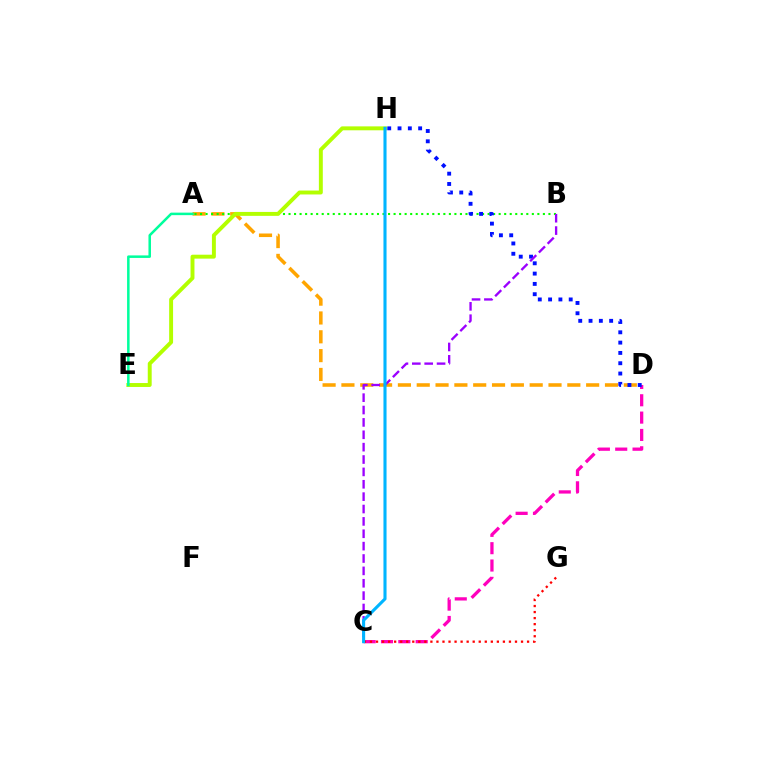{('A', 'D'): [{'color': '#ffa500', 'line_style': 'dashed', 'thickness': 2.56}], ('C', 'D'): [{'color': '#ff00bd', 'line_style': 'dashed', 'thickness': 2.36}], ('A', 'B'): [{'color': '#08ff00', 'line_style': 'dotted', 'thickness': 1.5}], ('D', 'H'): [{'color': '#0010ff', 'line_style': 'dotted', 'thickness': 2.8}], ('E', 'H'): [{'color': '#b3ff00', 'line_style': 'solid', 'thickness': 2.83}], ('B', 'C'): [{'color': '#9b00ff', 'line_style': 'dashed', 'thickness': 1.68}], ('A', 'E'): [{'color': '#00ff9d', 'line_style': 'solid', 'thickness': 1.81}], ('C', 'G'): [{'color': '#ff0000', 'line_style': 'dotted', 'thickness': 1.64}], ('C', 'H'): [{'color': '#00b5ff', 'line_style': 'solid', 'thickness': 2.22}]}